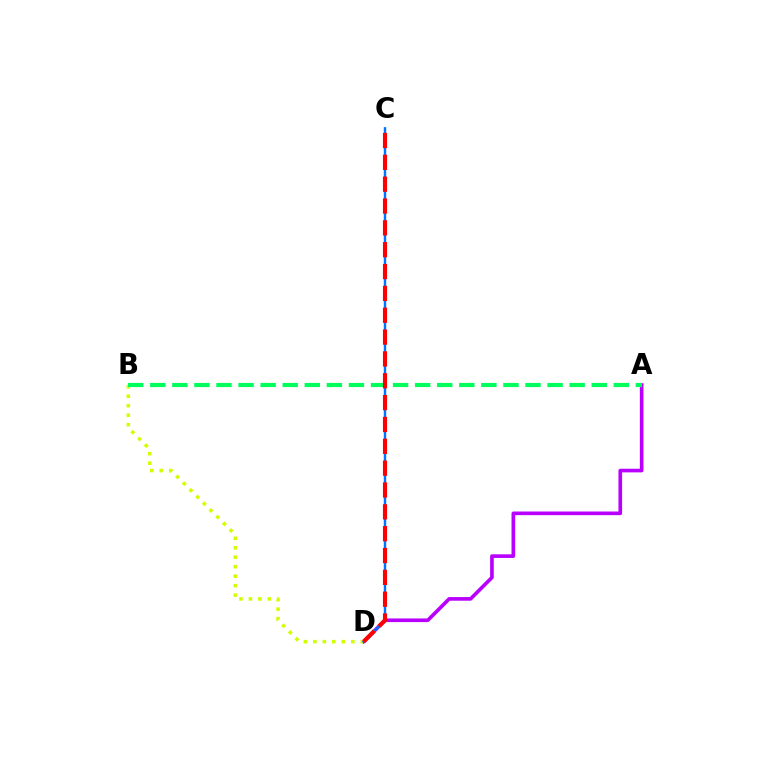{('A', 'D'): [{'color': '#b900ff', 'line_style': 'solid', 'thickness': 2.62}], ('B', 'D'): [{'color': '#d1ff00', 'line_style': 'dotted', 'thickness': 2.57}], ('C', 'D'): [{'color': '#0074ff', 'line_style': 'solid', 'thickness': 1.74}, {'color': '#ff0000', 'line_style': 'dashed', 'thickness': 2.97}], ('A', 'B'): [{'color': '#00ff5c', 'line_style': 'dashed', 'thickness': 3.0}]}